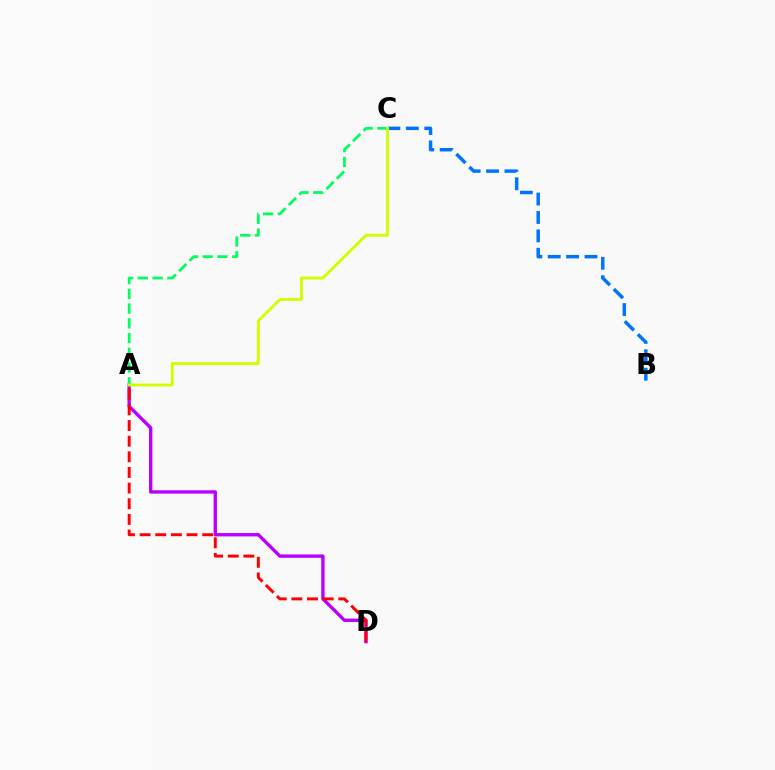{('A', 'D'): [{'color': '#b900ff', 'line_style': 'solid', 'thickness': 2.41}, {'color': '#ff0000', 'line_style': 'dashed', 'thickness': 2.12}], ('A', 'C'): [{'color': '#00ff5c', 'line_style': 'dashed', 'thickness': 2.0}, {'color': '#d1ff00', 'line_style': 'solid', 'thickness': 2.09}], ('B', 'C'): [{'color': '#0074ff', 'line_style': 'dashed', 'thickness': 2.5}]}